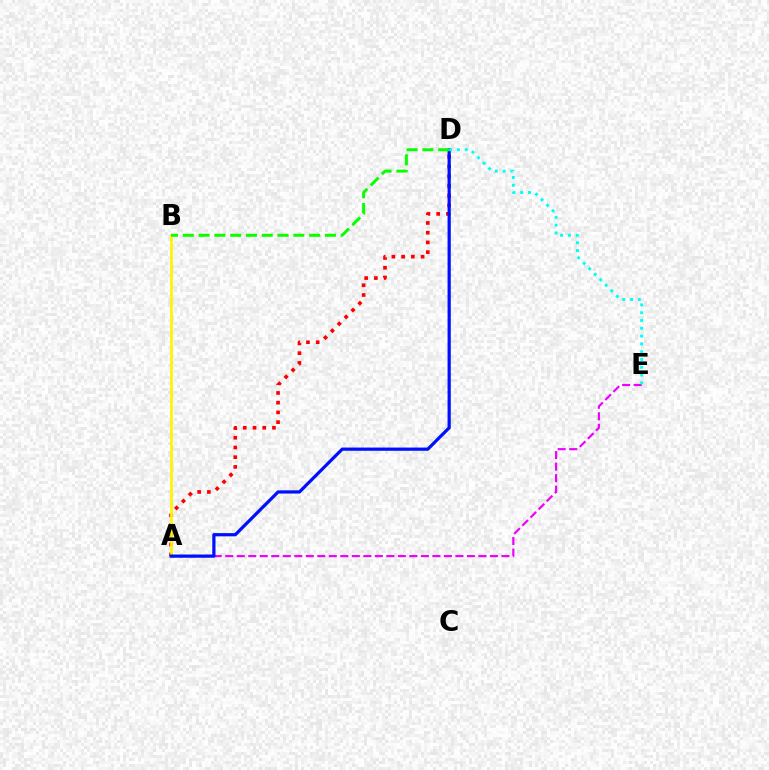{('A', 'E'): [{'color': '#ee00ff', 'line_style': 'dashed', 'thickness': 1.56}], ('A', 'D'): [{'color': '#ff0000', 'line_style': 'dotted', 'thickness': 2.64}, {'color': '#0010ff', 'line_style': 'solid', 'thickness': 2.32}], ('A', 'B'): [{'color': '#fcf500', 'line_style': 'solid', 'thickness': 1.94}], ('D', 'E'): [{'color': '#00fff6', 'line_style': 'dotted', 'thickness': 2.12}], ('B', 'D'): [{'color': '#08ff00', 'line_style': 'dashed', 'thickness': 2.15}]}